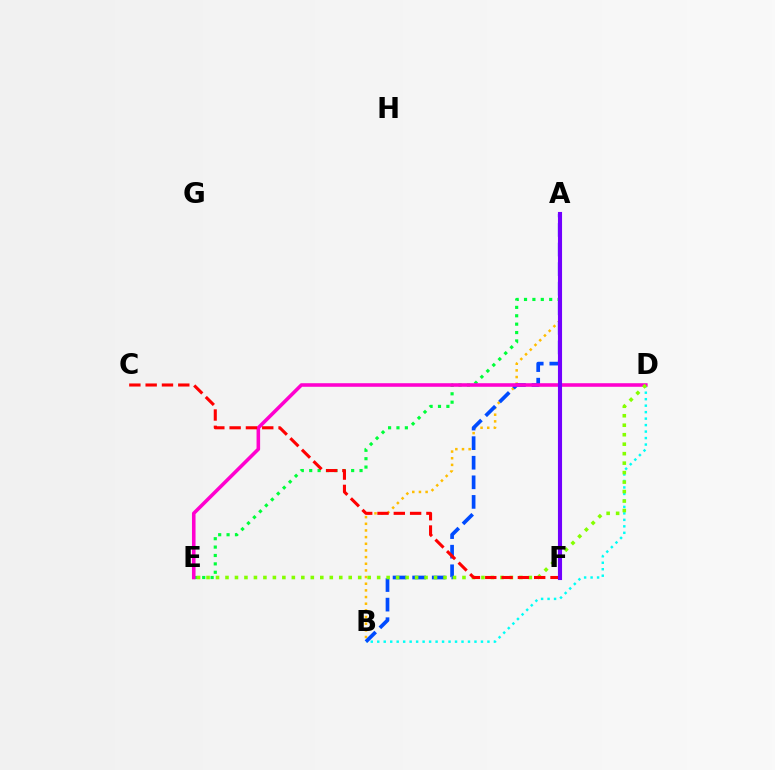{('B', 'D'): [{'color': '#00fff6', 'line_style': 'dotted', 'thickness': 1.76}], ('A', 'B'): [{'color': '#ffbd00', 'line_style': 'dotted', 'thickness': 1.81}, {'color': '#004bff', 'line_style': 'dashed', 'thickness': 2.66}], ('A', 'E'): [{'color': '#00ff39', 'line_style': 'dotted', 'thickness': 2.28}], ('D', 'E'): [{'color': '#ff00cf', 'line_style': 'solid', 'thickness': 2.57}, {'color': '#84ff00', 'line_style': 'dotted', 'thickness': 2.58}], ('C', 'F'): [{'color': '#ff0000', 'line_style': 'dashed', 'thickness': 2.22}], ('A', 'F'): [{'color': '#7200ff', 'line_style': 'solid', 'thickness': 2.95}]}